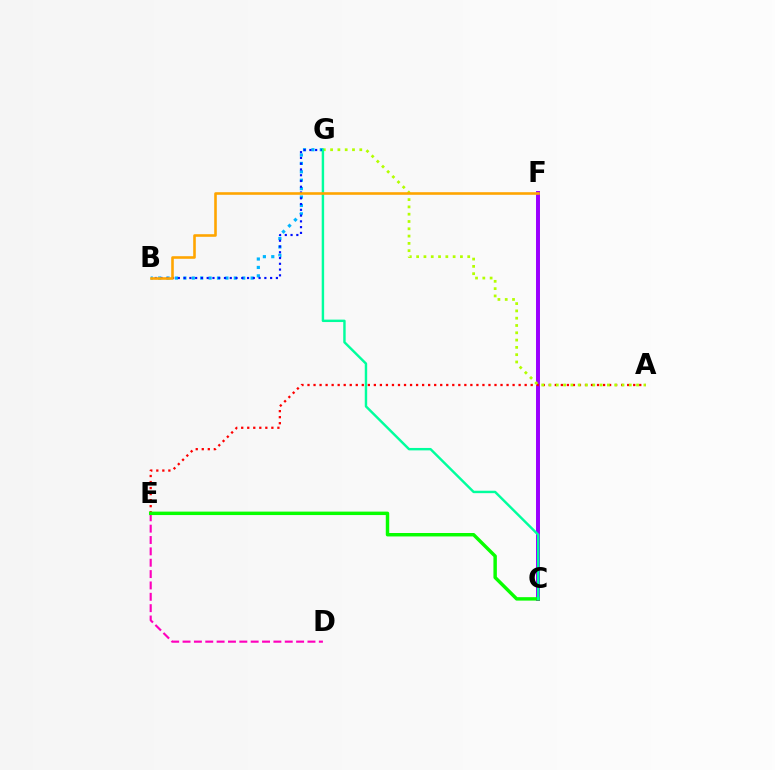{('C', 'F'): [{'color': '#9b00ff', 'line_style': 'solid', 'thickness': 2.85}], ('B', 'G'): [{'color': '#00b5ff', 'line_style': 'dotted', 'thickness': 2.28}, {'color': '#0010ff', 'line_style': 'dotted', 'thickness': 1.57}], ('A', 'E'): [{'color': '#ff0000', 'line_style': 'dotted', 'thickness': 1.64}], ('D', 'E'): [{'color': '#ff00bd', 'line_style': 'dashed', 'thickness': 1.54}], ('A', 'G'): [{'color': '#b3ff00', 'line_style': 'dotted', 'thickness': 1.98}], ('C', 'E'): [{'color': '#08ff00', 'line_style': 'solid', 'thickness': 2.48}], ('C', 'G'): [{'color': '#00ff9d', 'line_style': 'solid', 'thickness': 1.75}], ('B', 'F'): [{'color': '#ffa500', 'line_style': 'solid', 'thickness': 1.87}]}